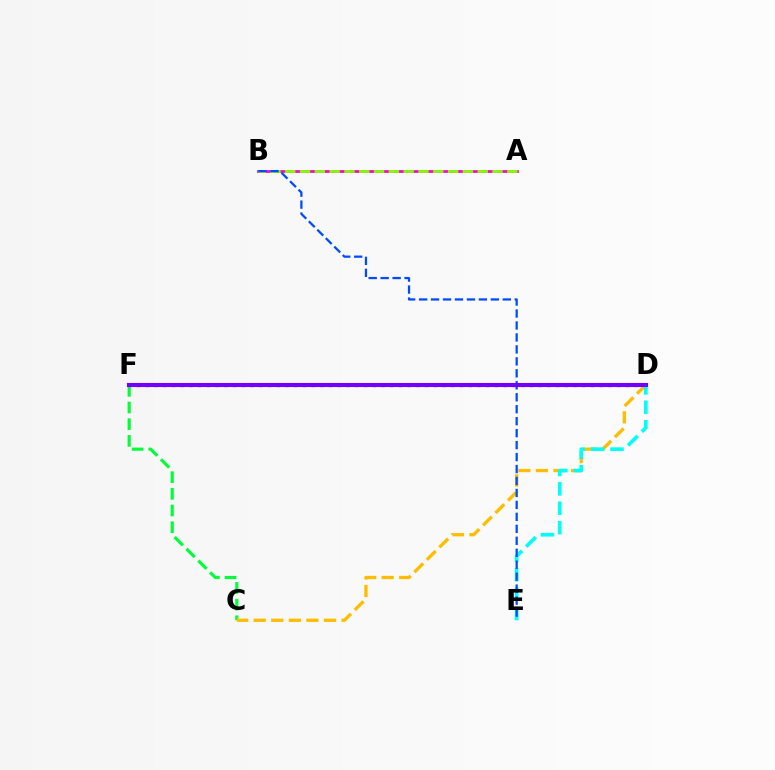{('C', 'F'): [{'color': '#00ff39', 'line_style': 'dashed', 'thickness': 2.27}], ('D', 'F'): [{'color': '#ff0000', 'line_style': 'dotted', 'thickness': 2.37}, {'color': '#7200ff', 'line_style': 'solid', 'thickness': 2.94}], ('A', 'B'): [{'color': '#ff00cf', 'line_style': 'solid', 'thickness': 1.98}, {'color': '#84ff00', 'line_style': 'dashed', 'thickness': 2.01}], ('C', 'D'): [{'color': '#ffbd00', 'line_style': 'dashed', 'thickness': 2.39}], ('D', 'E'): [{'color': '#00fff6', 'line_style': 'dashed', 'thickness': 2.63}], ('B', 'E'): [{'color': '#004bff', 'line_style': 'dashed', 'thickness': 1.63}]}